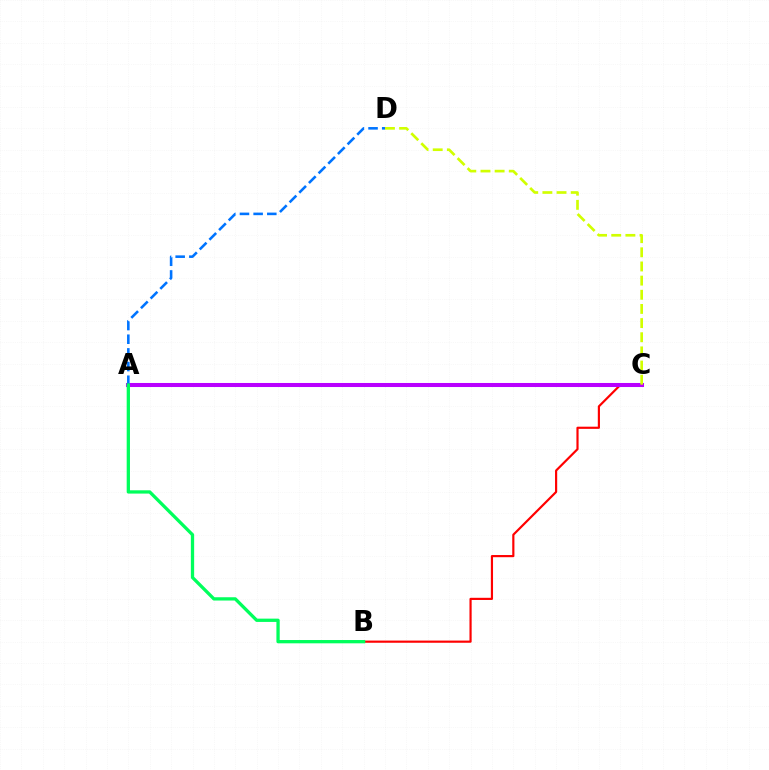{('B', 'C'): [{'color': '#ff0000', 'line_style': 'solid', 'thickness': 1.57}], ('A', 'C'): [{'color': '#b900ff', 'line_style': 'solid', 'thickness': 2.91}], ('C', 'D'): [{'color': '#d1ff00', 'line_style': 'dashed', 'thickness': 1.92}], ('A', 'D'): [{'color': '#0074ff', 'line_style': 'dashed', 'thickness': 1.86}], ('A', 'B'): [{'color': '#00ff5c', 'line_style': 'solid', 'thickness': 2.37}]}